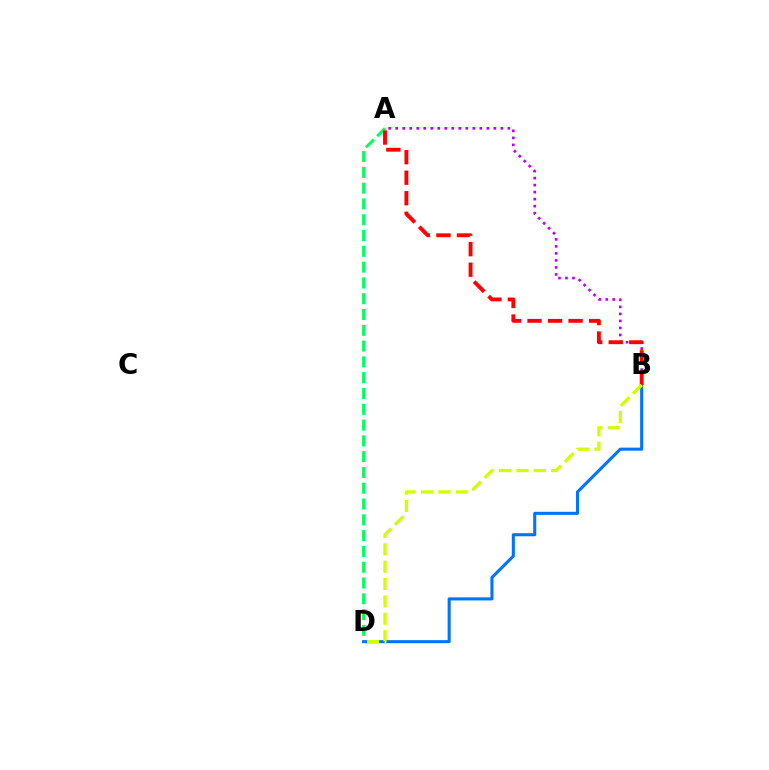{('A', 'D'): [{'color': '#00ff5c', 'line_style': 'dashed', 'thickness': 2.15}], ('B', 'D'): [{'color': '#0074ff', 'line_style': 'solid', 'thickness': 2.2}, {'color': '#d1ff00', 'line_style': 'dashed', 'thickness': 2.36}], ('A', 'B'): [{'color': '#b900ff', 'line_style': 'dotted', 'thickness': 1.9}, {'color': '#ff0000', 'line_style': 'dashed', 'thickness': 2.79}]}